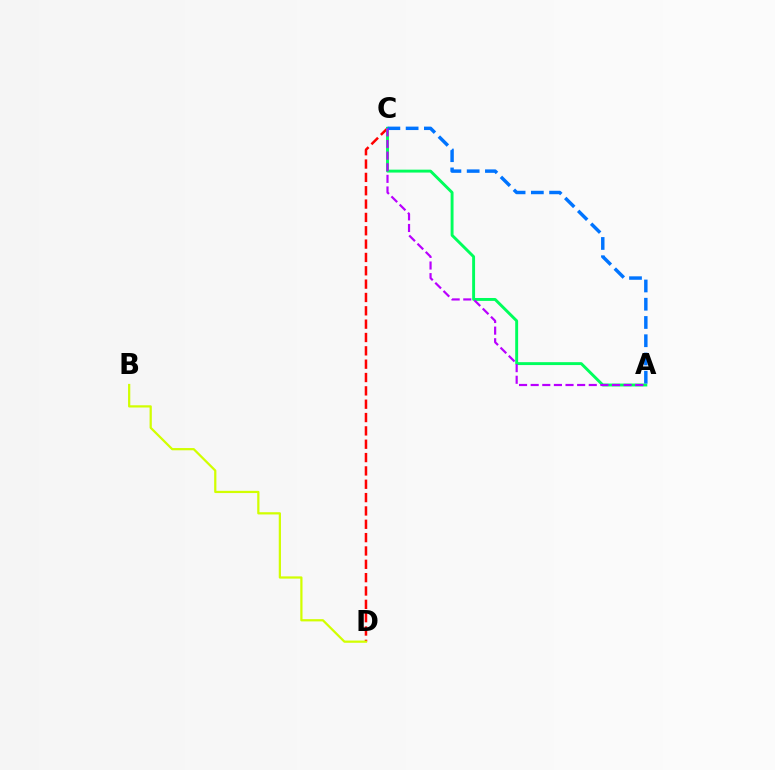{('C', 'D'): [{'color': '#ff0000', 'line_style': 'dashed', 'thickness': 1.81}], ('B', 'D'): [{'color': '#d1ff00', 'line_style': 'solid', 'thickness': 1.61}], ('A', 'C'): [{'color': '#00ff5c', 'line_style': 'solid', 'thickness': 2.1}, {'color': '#0074ff', 'line_style': 'dashed', 'thickness': 2.48}, {'color': '#b900ff', 'line_style': 'dashed', 'thickness': 1.58}]}